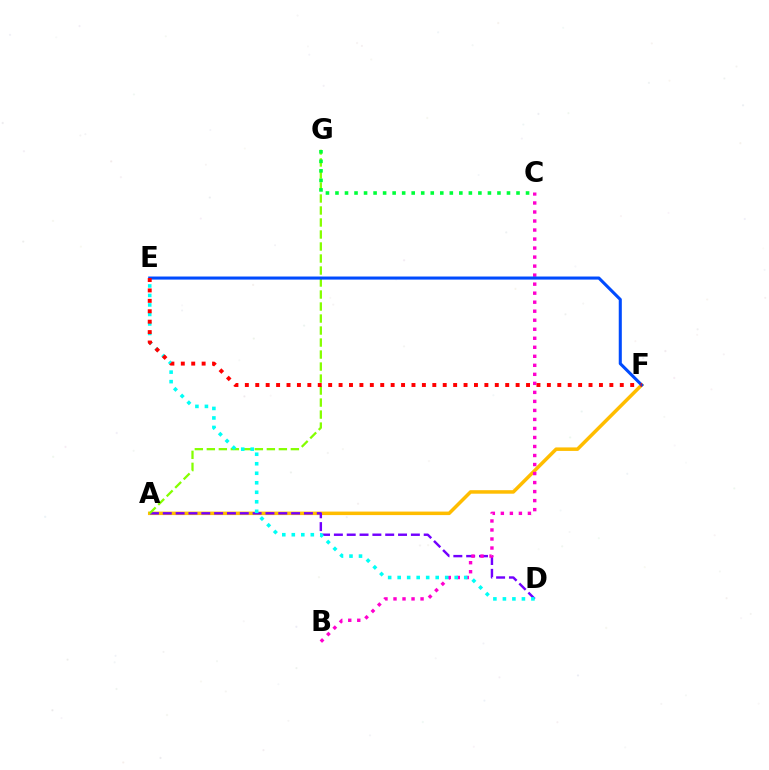{('A', 'F'): [{'color': '#ffbd00', 'line_style': 'solid', 'thickness': 2.53}], ('A', 'D'): [{'color': '#7200ff', 'line_style': 'dashed', 'thickness': 1.74}], ('A', 'G'): [{'color': '#84ff00', 'line_style': 'dashed', 'thickness': 1.63}], ('C', 'G'): [{'color': '#00ff39', 'line_style': 'dotted', 'thickness': 2.59}], ('B', 'C'): [{'color': '#ff00cf', 'line_style': 'dotted', 'thickness': 2.45}], ('D', 'E'): [{'color': '#00fff6', 'line_style': 'dotted', 'thickness': 2.58}], ('E', 'F'): [{'color': '#004bff', 'line_style': 'solid', 'thickness': 2.21}, {'color': '#ff0000', 'line_style': 'dotted', 'thickness': 2.83}]}